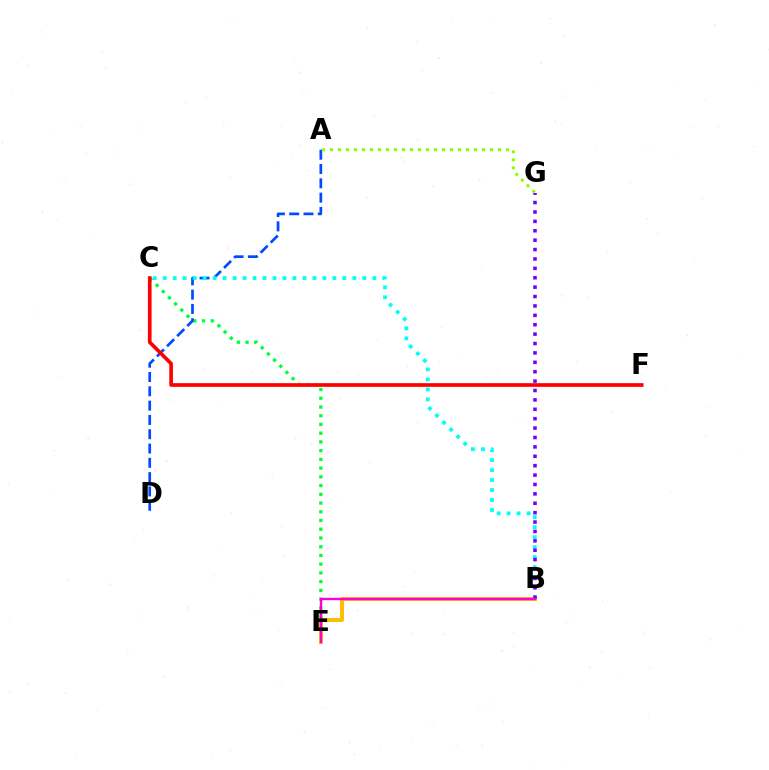{('C', 'E'): [{'color': '#00ff39', 'line_style': 'dotted', 'thickness': 2.37}], ('A', 'D'): [{'color': '#004bff', 'line_style': 'dashed', 'thickness': 1.94}], ('B', 'C'): [{'color': '#00fff6', 'line_style': 'dotted', 'thickness': 2.71}], ('B', 'E'): [{'color': '#ffbd00', 'line_style': 'solid', 'thickness': 2.83}, {'color': '#ff00cf', 'line_style': 'solid', 'thickness': 1.73}], ('B', 'G'): [{'color': '#7200ff', 'line_style': 'dotted', 'thickness': 2.55}], ('A', 'G'): [{'color': '#84ff00', 'line_style': 'dotted', 'thickness': 2.17}], ('C', 'F'): [{'color': '#ff0000', 'line_style': 'solid', 'thickness': 2.64}]}